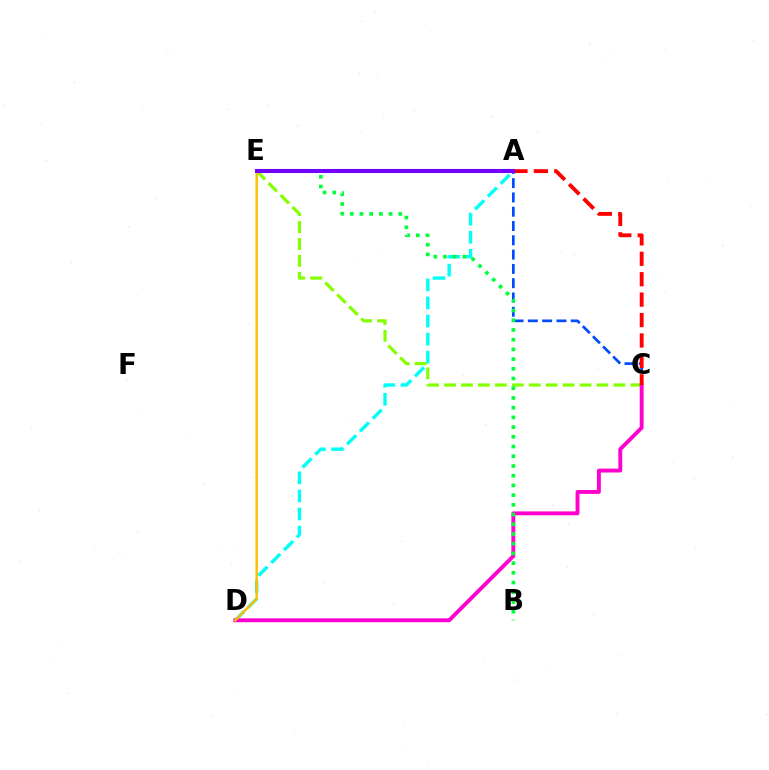{('A', 'C'): [{'color': '#004bff', 'line_style': 'dashed', 'thickness': 1.94}, {'color': '#ff0000', 'line_style': 'dashed', 'thickness': 2.77}], ('A', 'D'): [{'color': '#00fff6', 'line_style': 'dashed', 'thickness': 2.46}], ('C', 'E'): [{'color': '#84ff00', 'line_style': 'dashed', 'thickness': 2.3}], ('C', 'D'): [{'color': '#ff00cf', 'line_style': 'solid', 'thickness': 2.8}], ('B', 'E'): [{'color': '#00ff39', 'line_style': 'dotted', 'thickness': 2.64}], ('D', 'E'): [{'color': '#ffbd00', 'line_style': 'solid', 'thickness': 1.75}], ('A', 'E'): [{'color': '#7200ff', 'line_style': 'solid', 'thickness': 2.91}]}